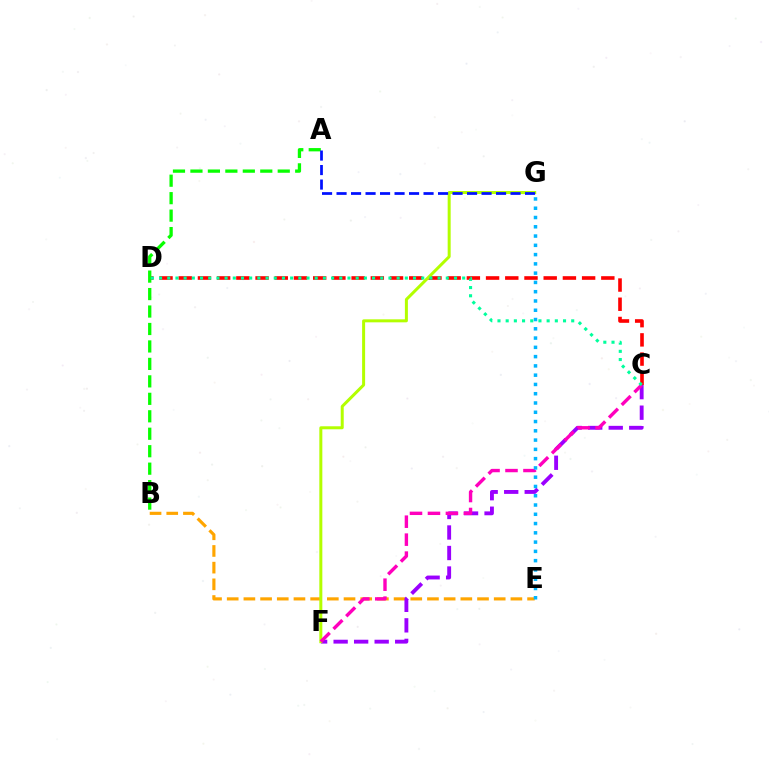{('B', 'E'): [{'color': '#ffa500', 'line_style': 'dashed', 'thickness': 2.27}], ('C', 'D'): [{'color': '#ff0000', 'line_style': 'dashed', 'thickness': 2.61}, {'color': '#00ff9d', 'line_style': 'dotted', 'thickness': 2.23}], ('C', 'F'): [{'color': '#9b00ff', 'line_style': 'dashed', 'thickness': 2.79}, {'color': '#ff00bd', 'line_style': 'dashed', 'thickness': 2.44}], ('F', 'G'): [{'color': '#b3ff00', 'line_style': 'solid', 'thickness': 2.16}], ('A', 'B'): [{'color': '#08ff00', 'line_style': 'dashed', 'thickness': 2.37}], ('E', 'G'): [{'color': '#00b5ff', 'line_style': 'dotted', 'thickness': 2.52}], ('A', 'G'): [{'color': '#0010ff', 'line_style': 'dashed', 'thickness': 1.97}]}